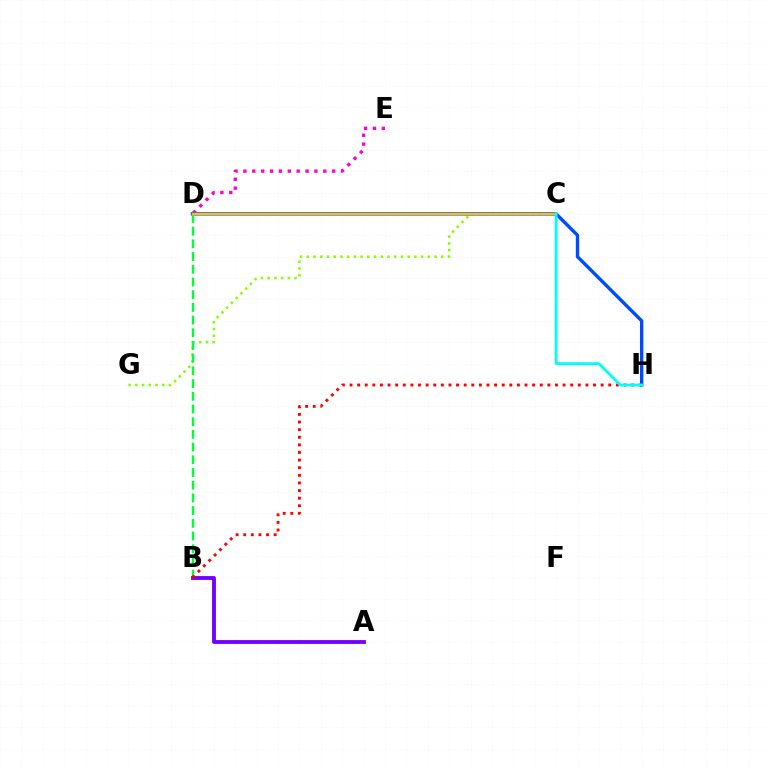{('C', 'G'): [{'color': '#84ff00', 'line_style': 'dotted', 'thickness': 1.83}], ('D', 'E'): [{'color': '#ff00cf', 'line_style': 'dotted', 'thickness': 2.41}], ('D', 'H'): [{'color': '#004bff', 'line_style': 'solid', 'thickness': 2.42}], ('B', 'D'): [{'color': '#00ff39', 'line_style': 'dashed', 'thickness': 1.73}], ('A', 'B'): [{'color': '#7200ff', 'line_style': 'solid', 'thickness': 2.76}], ('B', 'H'): [{'color': '#ff0000', 'line_style': 'dotted', 'thickness': 2.07}], ('C', 'D'): [{'color': '#ffbd00', 'line_style': 'solid', 'thickness': 1.73}], ('C', 'H'): [{'color': '#00fff6', 'line_style': 'solid', 'thickness': 2.04}]}